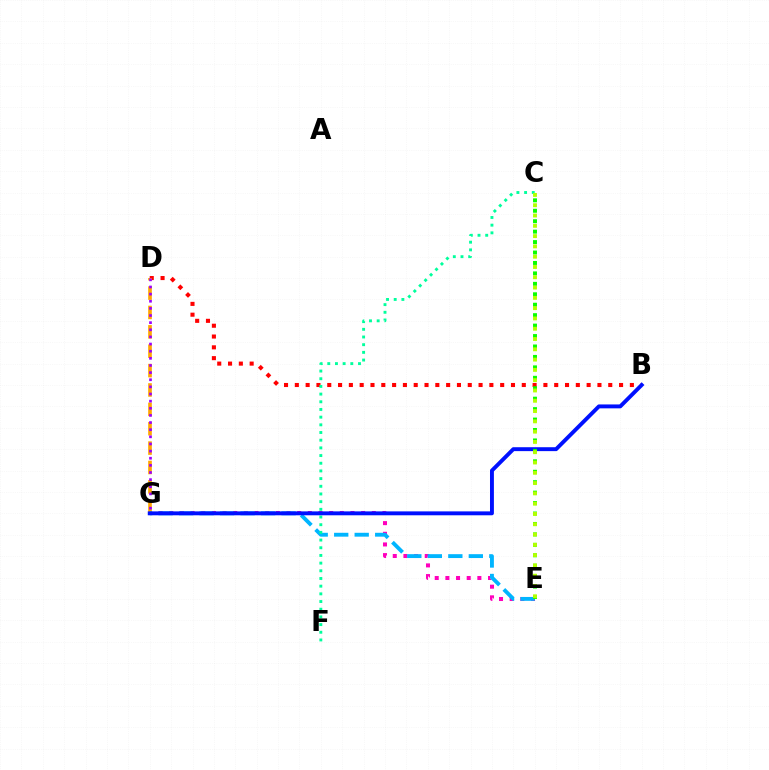{('E', 'G'): [{'color': '#ff00bd', 'line_style': 'dotted', 'thickness': 2.9}, {'color': '#00b5ff', 'line_style': 'dashed', 'thickness': 2.78}], ('B', 'D'): [{'color': '#ff0000', 'line_style': 'dotted', 'thickness': 2.94}], ('D', 'G'): [{'color': '#ffa500', 'line_style': 'dashed', 'thickness': 2.63}, {'color': '#9b00ff', 'line_style': 'dotted', 'thickness': 1.94}], ('C', 'F'): [{'color': '#00ff9d', 'line_style': 'dotted', 'thickness': 2.09}], ('B', 'G'): [{'color': '#0010ff', 'line_style': 'solid', 'thickness': 2.81}], ('C', 'E'): [{'color': '#08ff00', 'line_style': 'dotted', 'thickness': 2.84}, {'color': '#b3ff00', 'line_style': 'dotted', 'thickness': 2.8}]}